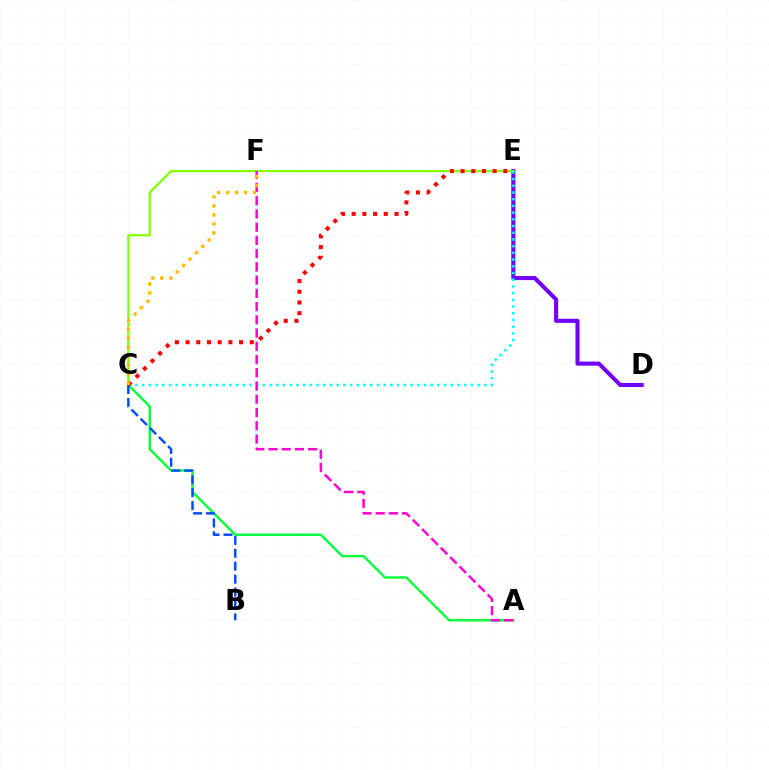{('D', 'E'): [{'color': '#7200ff', 'line_style': 'solid', 'thickness': 2.94}], ('A', 'C'): [{'color': '#00ff39', 'line_style': 'solid', 'thickness': 1.7}], ('C', 'E'): [{'color': '#84ff00', 'line_style': 'solid', 'thickness': 1.66}, {'color': '#00fff6', 'line_style': 'dotted', 'thickness': 1.82}, {'color': '#ff0000', 'line_style': 'dotted', 'thickness': 2.91}], ('B', 'C'): [{'color': '#004bff', 'line_style': 'dashed', 'thickness': 1.76}], ('A', 'F'): [{'color': '#ff00cf', 'line_style': 'dashed', 'thickness': 1.8}], ('C', 'F'): [{'color': '#ffbd00', 'line_style': 'dotted', 'thickness': 2.45}]}